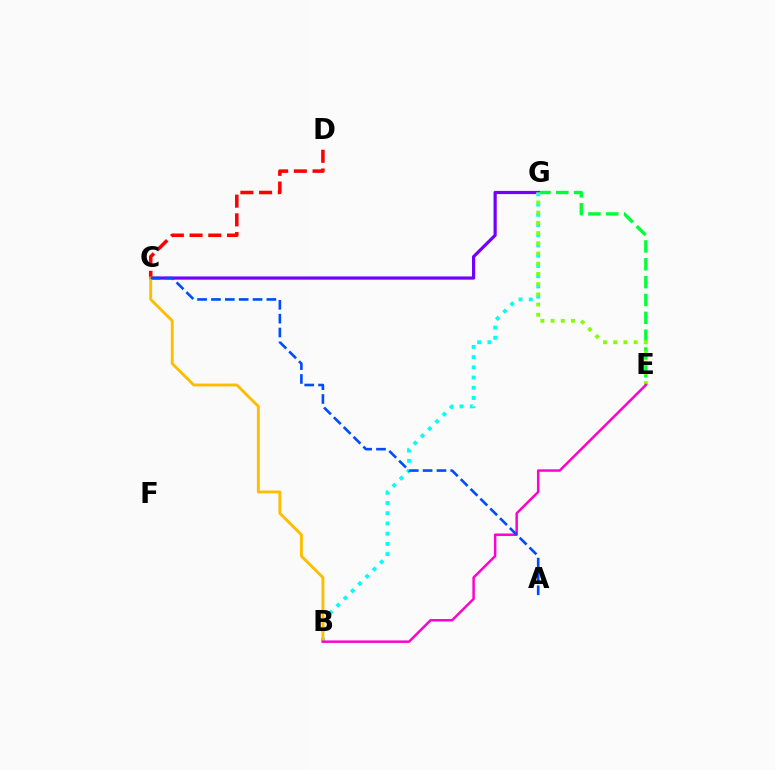{('E', 'G'): [{'color': '#00ff39', 'line_style': 'dashed', 'thickness': 2.42}, {'color': '#84ff00', 'line_style': 'dotted', 'thickness': 2.77}], ('C', 'G'): [{'color': '#7200ff', 'line_style': 'solid', 'thickness': 2.31}], ('B', 'G'): [{'color': '#00fff6', 'line_style': 'dotted', 'thickness': 2.78}], ('C', 'D'): [{'color': '#ff0000', 'line_style': 'dashed', 'thickness': 2.54}], ('B', 'C'): [{'color': '#ffbd00', 'line_style': 'solid', 'thickness': 2.07}], ('B', 'E'): [{'color': '#ff00cf', 'line_style': 'solid', 'thickness': 1.78}], ('A', 'C'): [{'color': '#004bff', 'line_style': 'dashed', 'thickness': 1.88}]}